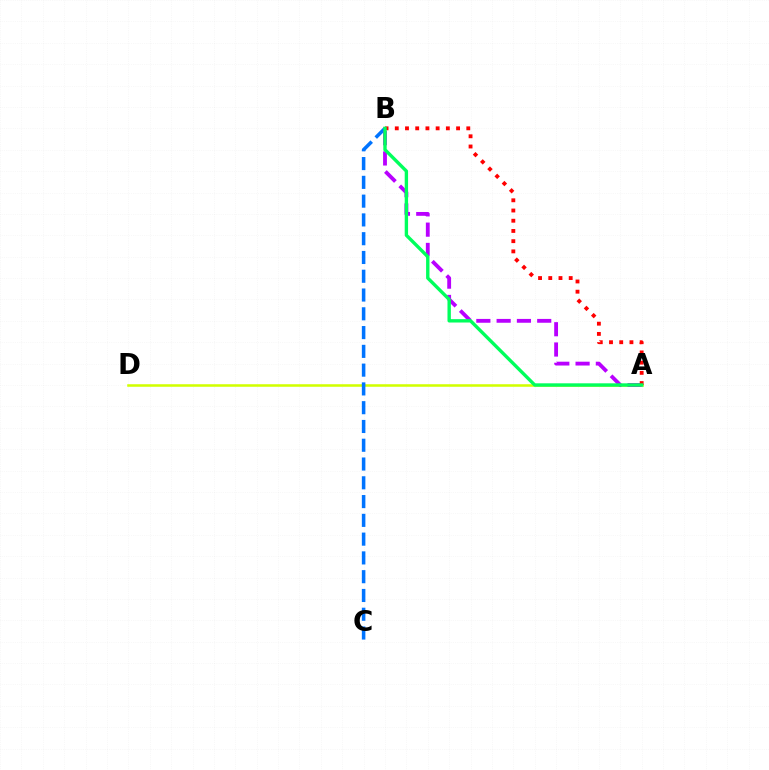{('A', 'D'): [{'color': '#d1ff00', 'line_style': 'solid', 'thickness': 1.83}], ('B', 'C'): [{'color': '#0074ff', 'line_style': 'dashed', 'thickness': 2.55}], ('A', 'B'): [{'color': '#b900ff', 'line_style': 'dashed', 'thickness': 2.76}, {'color': '#ff0000', 'line_style': 'dotted', 'thickness': 2.78}, {'color': '#00ff5c', 'line_style': 'solid', 'thickness': 2.43}]}